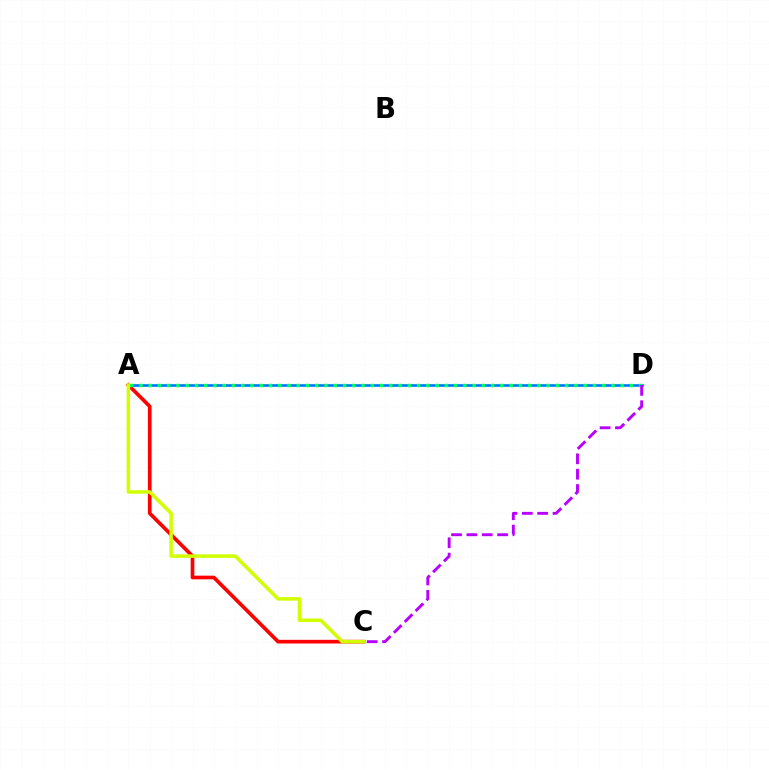{('A', 'C'): [{'color': '#ff0000', 'line_style': 'solid', 'thickness': 2.64}, {'color': '#d1ff00', 'line_style': 'solid', 'thickness': 2.53}], ('A', 'D'): [{'color': '#0074ff', 'line_style': 'solid', 'thickness': 1.9}, {'color': '#00ff5c', 'line_style': 'dotted', 'thickness': 2.51}], ('C', 'D'): [{'color': '#b900ff', 'line_style': 'dashed', 'thickness': 2.09}]}